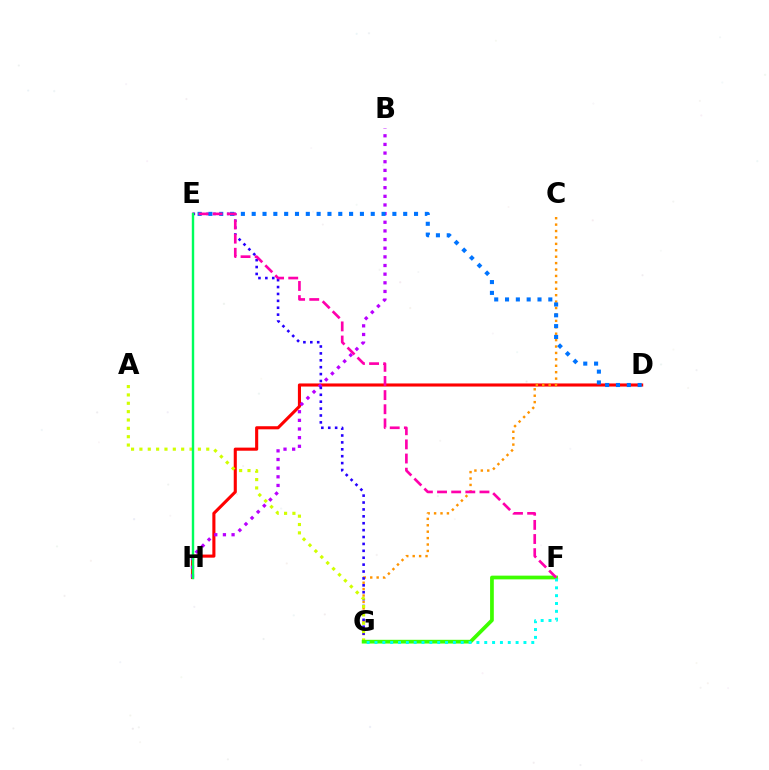{('D', 'H'): [{'color': '#ff0000', 'line_style': 'solid', 'thickness': 2.23}], ('B', 'H'): [{'color': '#b900ff', 'line_style': 'dotted', 'thickness': 2.35}], ('C', 'G'): [{'color': '#ff9400', 'line_style': 'dotted', 'thickness': 1.74}], ('E', 'G'): [{'color': '#2500ff', 'line_style': 'dotted', 'thickness': 1.87}], ('A', 'G'): [{'color': '#d1ff00', 'line_style': 'dotted', 'thickness': 2.27}], ('F', 'G'): [{'color': '#3dff00', 'line_style': 'solid', 'thickness': 2.68}, {'color': '#00fff6', 'line_style': 'dotted', 'thickness': 2.13}], ('D', 'E'): [{'color': '#0074ff', 'line_style': 'dotted', 'thickness': 2.94}], ('E', 'F'): [{'color': '#ff00ac', 'line_style': 'dashed', 'thickness': 1.92}], ('E', 'H'): [{'color': '#00ff5c', 'line_style': 'solid', 'thickness': 1.73}]}